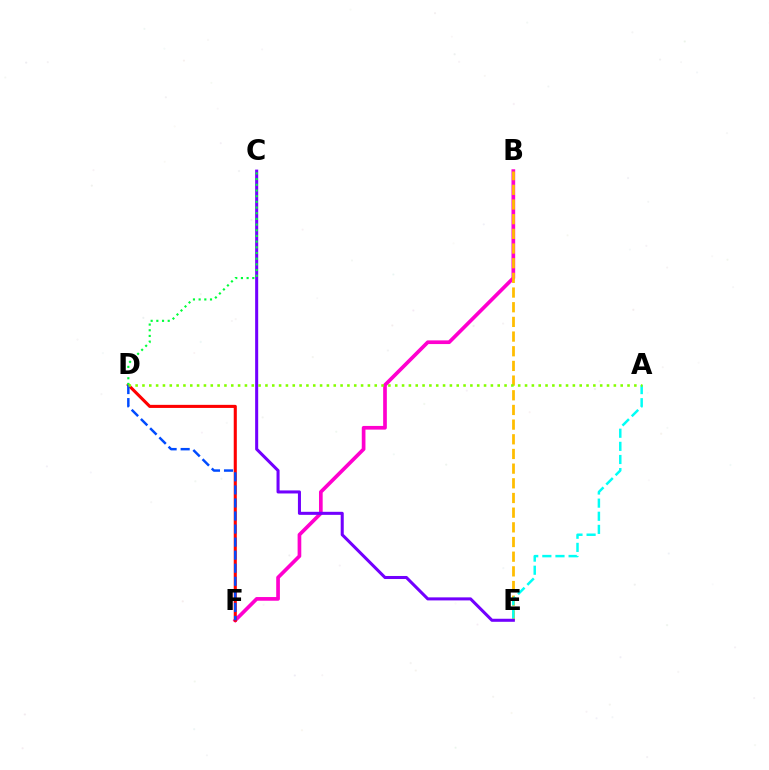{('B', 'F'): [{'color': '#ff00cf', 'line_style': 'solid', 'thickness': 2.65}], ('B', 'E'): [{'color': '#ffbd00', 'line_style': 'dashed', 'thickness': 1.99}], ('C', 'E'): [{'color': '#7200ff', 'line_style': 'solid', 'thickness': 2.19}], ('D', 'F'): [{'color': '#ff0000', 'line_style': 'solid', 'thickness': 2.22}, {'color': '#004bff', 'line_style': 'dashed', 'thickness': 1.77}], ('C', 'D'): [{'color': '#00ff39', 'line_style': 'dotted', 'thickness': 1.54}], ('A', 'E'): [{'color': '#00fff6', 'line_style': 'dashed', 'thickness': 1.78}], ('A', 'D'): [{'color': '#84ff00', 'line_style': 'dotted', 'thickness': 1.86}]}